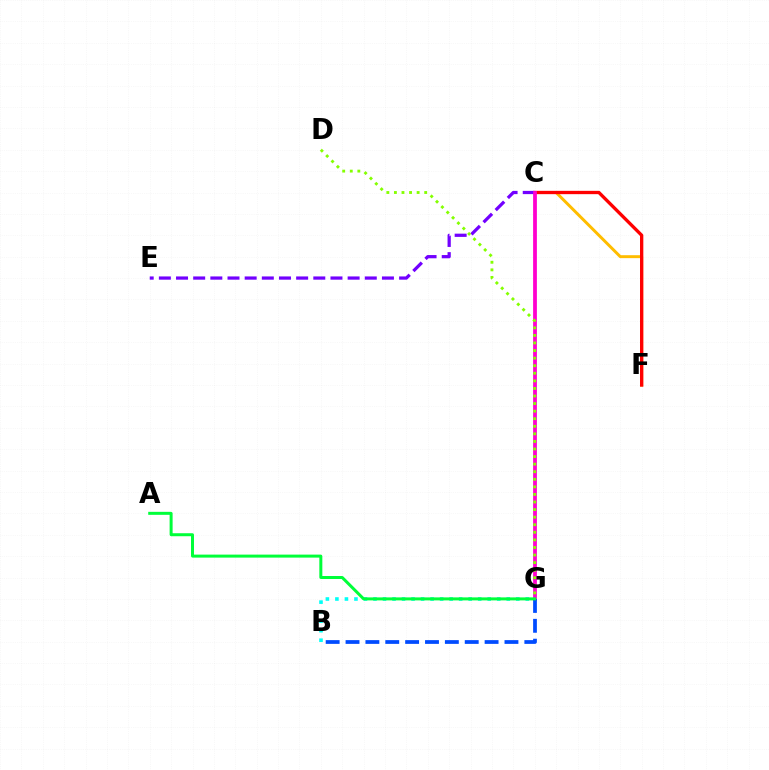{('C', 'F'): [{'color': '#ffbd00', 'line_style': 'solid', 'thickness': 2.13}, {'color': '#ff0000', 'line_style': 'solid', 'thickness': 2.39}], ('C', 'E'): [{'color': '#7200ff', 'line_style': 'dashed', 'thickness': 2.33}], ('C', 'G'): [{'color': '#ff00cf', 'line_style': 'solid', 'thickness': 2.72}], ('B', 'G'): [{'color': '#00fff6', 'line_style': 'dotted', 'thickness': 2.59}, {'color': '#004bff', 'line_style': 'dashed', 'thickness': 2.7}], ('A', 'G'): [{'color': '#00ff39', 'line_style': 'solid', 'thickness': 2.16}], ('D', 'G'): [{'color': '#84ff00', 'line_style': 'dotted', 'thickness': 2.06}]}